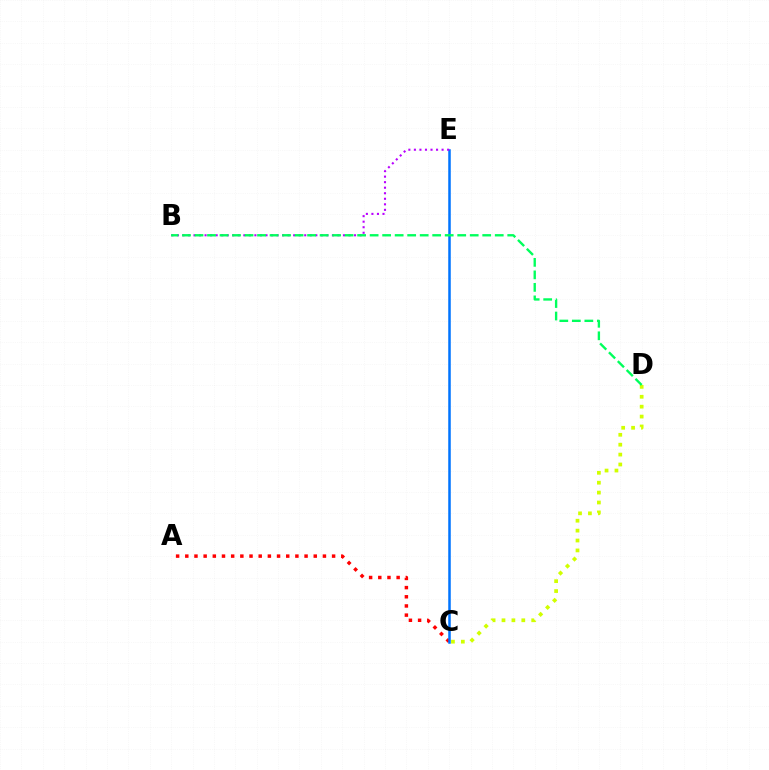{('C', 'D'): [{'color': '#d1ff00', 'line_style': 'dotted', 'thickness': 2.69}], ('A', 'C'): [{'color': '#ff0000', 'line_style': 'dotted', 'thickness': 2.49}], ('C', 'E'): [{'color': '#0074ff', 'line_style': 'solid', 'thickness': 1.82}], ('B', 'E'): [{'color': '#b900ff', 'line_style': 'dotted', 'thickness': 1.5}], ('B', 'D'): [{'color': '#00ff5c', 'line_style': 'dashed', 'thickness': 1.7}]}